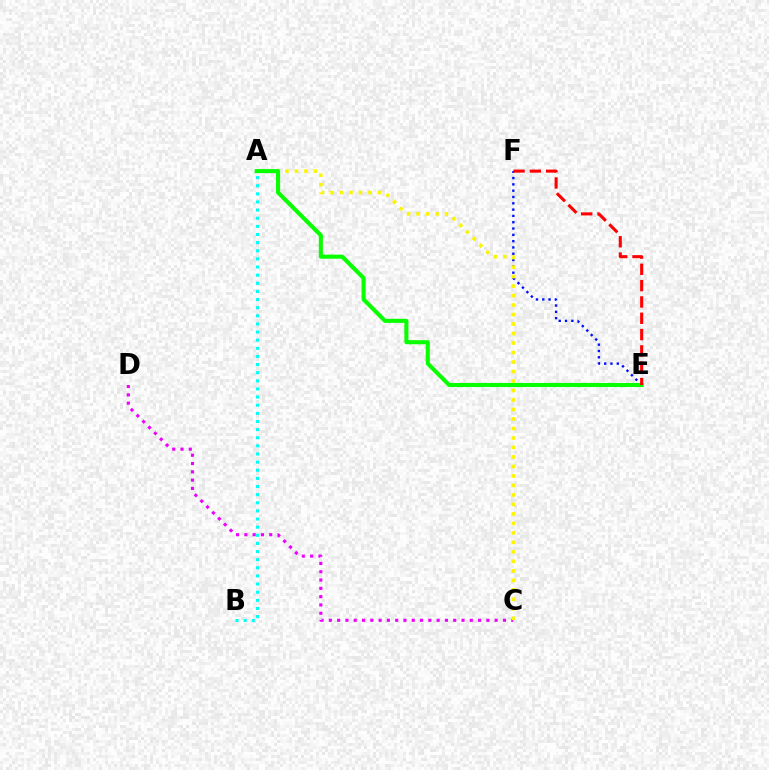{('E', 'F'): [{'color': '#0010ff', 'line_style': 'dotted', 'thickness': 1.71}, {'color': '#ff0000', 'line_style': 'dashed', 'thickness': 2.22}], ('A', 'B'): [{'color': '#00fff6', 'line_style': 'dotted', 'thickness': 2.21}], ('C', 'D'): [{'color': '#ee00ff', 'line_style': 'dotted', 'thickness': 2.25}], ('A', 'C'): [{'color': '#fcf500', 'line_style': 'dotted', 'thickness': 2.58}], ('A', 'E'): [{'color': '#08ff00', 'line_style': 'solid', 'thickness': 2.93}]}